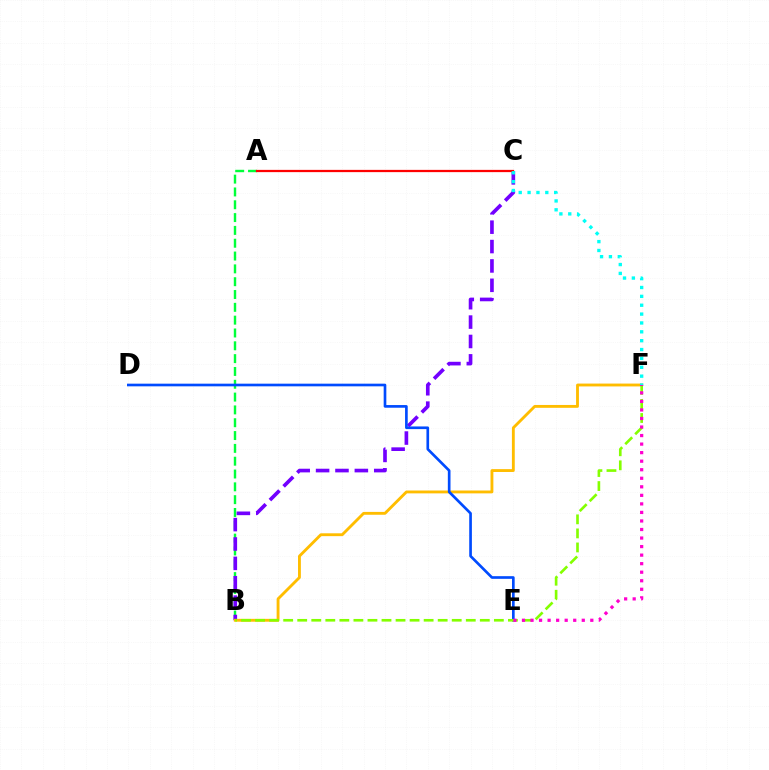{('A', 'B'): [{'color': '#00ff39', 'line_style': 'dashed', 'thickness': 1.74}], ('B', 'C'): [{'color': '#7200ff', 'line_style': 'dashed', 'thickness': 2.63}], ('A', 'C'): [{'color': '#ff0000', 'line_style': 'solid', 'thickness': 1.63}], ('B', 'F'): [{'color': '#ffbd00', 'line_style': 'solid', 'thickness': 2.06}, {'color': '#84ff00', 'line_style': 'dashed', 'thickness': 1.91}], ('C', 'F'): [{'color': '#00fff6', 'line_style': 'dotted', 'thickness': 2.41}], ('D', 'E'): [{'color': '#004bff', 'line_style': 'solid', 'thickness': 1.92}], ('E', 'F'): [{'color': '#ff00cf', 'line_style': 'dotted', 'thickness': 2.32}]}